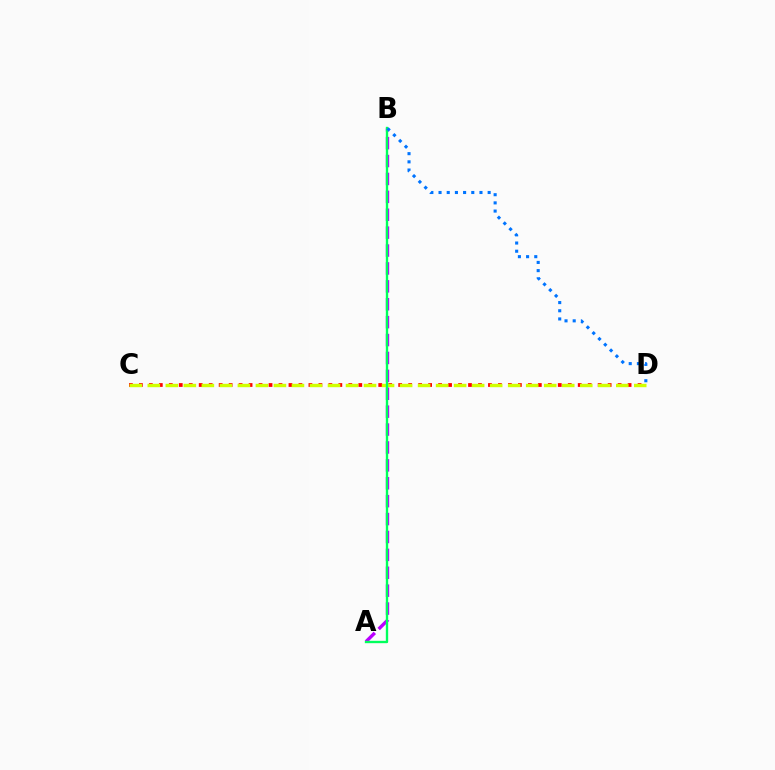{('A', 'B'): [{'color': '#b900ff', 'line_style': 'dashed', 'thickness': 2.43}, {'color': '#00ff5c', 'line_style': 'solid', 'thickness': 1.69}], ('C', 'D'): [{'color': '#ff0000', 'line_style': 'dotted', 'thickness': 2.71}, {'color': '#d1ff00', 'line_style': 'dashed', 'thickness': 2.45}], ('B', 'D'): [{'color': '#0074ff', 'line_style': 'dotted', 'thickness': 2.22}]}